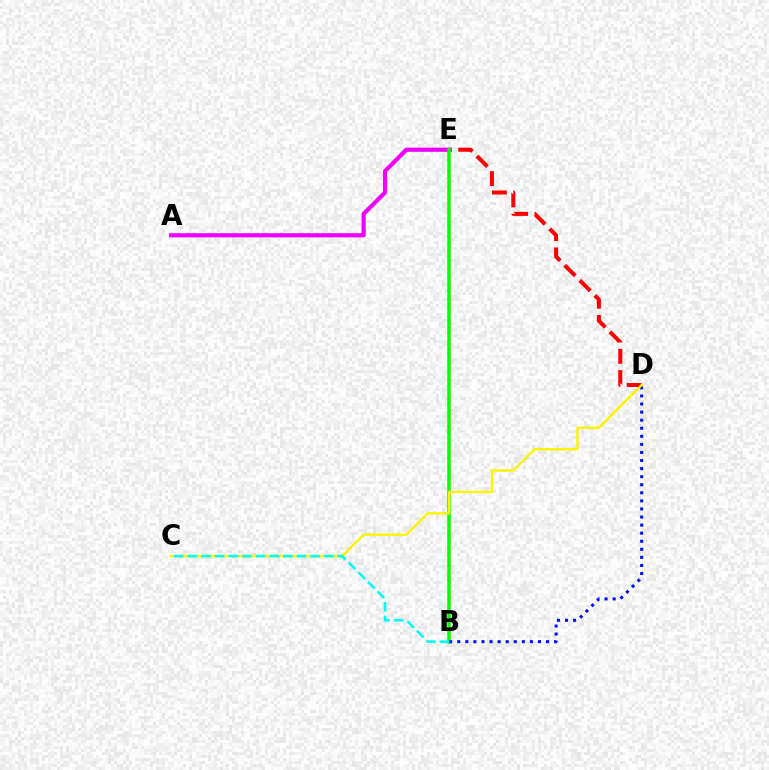{('D', 'E'): [{'color': '#ff0000', 'line_style': 'dashed', 'thickness': 2.9}], ('A', 'E'): [{'color': '#ee00ff', 'line_style': 'solid', 'thickness': 2.99}], ('B', 'E'): [{'color': '#08ff00', 'line_style': 'solid', 'thickness': 2.53}], ('B', 'D'): [{'color': '#0010ff', 'line_style': 'dotted', 'thickness': 2.19}], ('C', 'D'): [{'color': '#fcf500', 'line_style': 'solid', 'thickness': 1.7}], ('B', 'C'): [{'color': '#00fff6', 'line_style': 'dashed', 'thickness': 1.85}]}